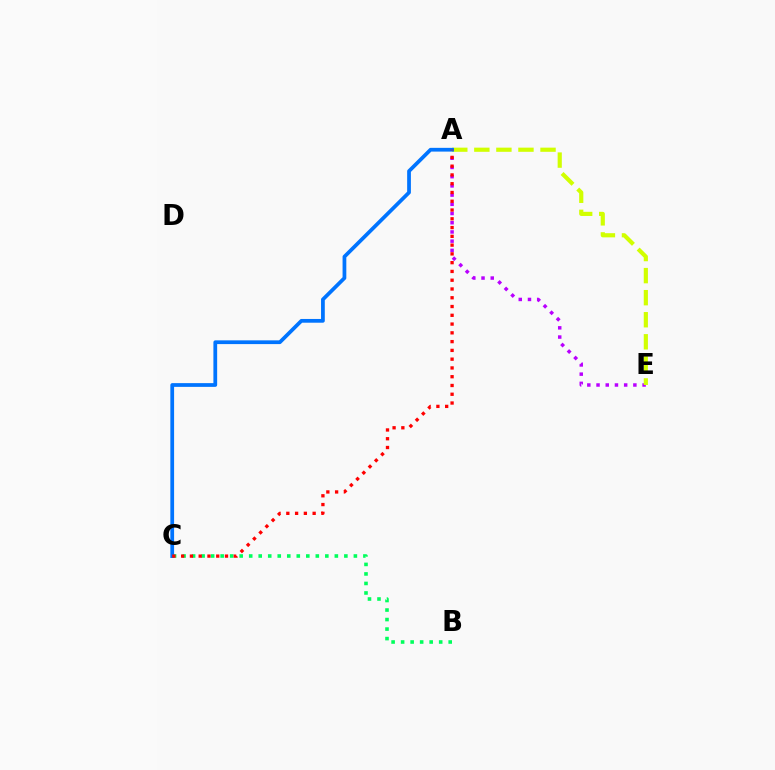{('A', 'E'): [{'color': '#b900ff', 'line_style': 'dotted', 'thickness': 2.5}, {'color': '#d1ff00', 'line_style': 'dashed', 'thickness': 3.0}], ('B', 'C'): [{'color': '#00ff5c', 'line_style': 'dotted', 'thickness': 2.59}], ('A', 'C'): [{'color': '#0074ff', 'line_style': 'solid', 'thickness': 2.7}, {'color': '#ff0000', 'line_style': 'dotted', 'thickness': 2.38}]}